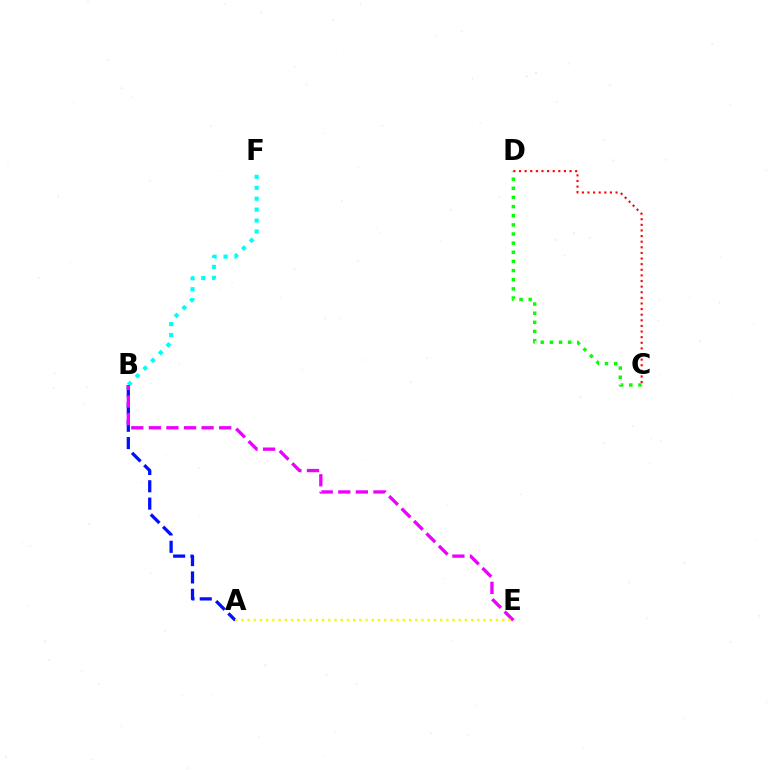{('B', 'F'): [{'color': '#00fff6', 'line_style': 'dotted', 'thickness': 2.97}], ('A', 'B'): [{'color': '#0010ff', 'line_style': 'dashed', 'thickness': 2.36}], ('B', 'E'): [{'color': '#ee00ff', 'line_style': 'dashed', 'thickness': 2.39}], ('C', 'D'): [{'color': '#08ff00', 'line_style': 'dotted', 'thickness': 2.48}, {'color': '#ff0000', 'line_style': 'dotted', 'thickness': 1.53}], ('A', 'E'): [{'color': '#fcf500', 'line_style': 'dotted', 'thickness': 1.69}]}